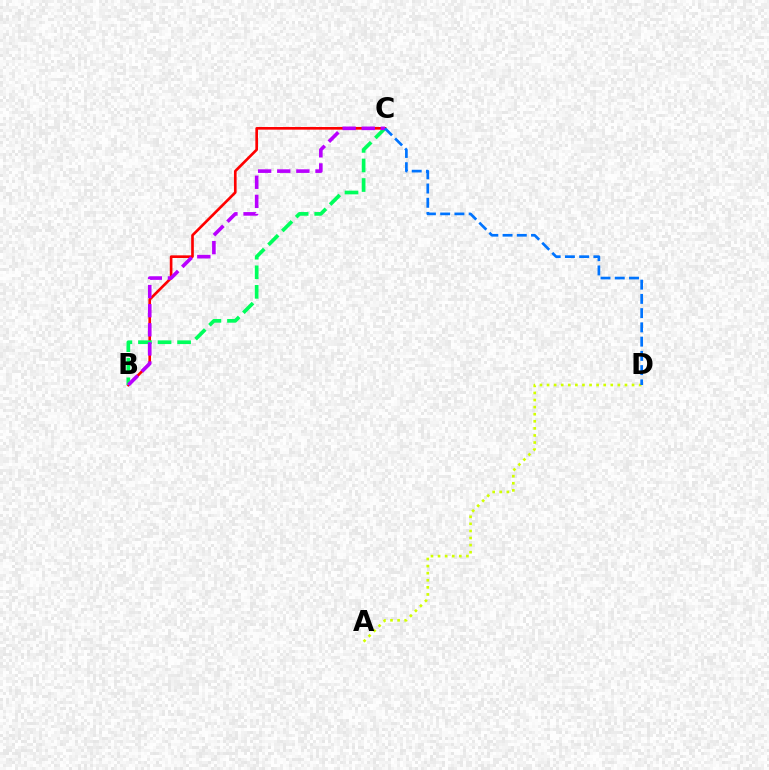{('A', 'D'): [{'color': '#d1ff00', 'line_style': 'dotted', 'thickness': 1.92}], ('B', 'C'): [{'color': '#ff0000', 'line_style': 'solid', 'thickness': 1.91}, {'color': '#00ff5c', 'line_style': 'dashed', 'thickness': 2.66}, {'color': '#b900ff', 'line_style': 'dashed', 'thickness': 2.6}], ('C', 'D'): [{'color': '#0074ff', 'line_style': 'dashed', 'thickness': 1.94}]}